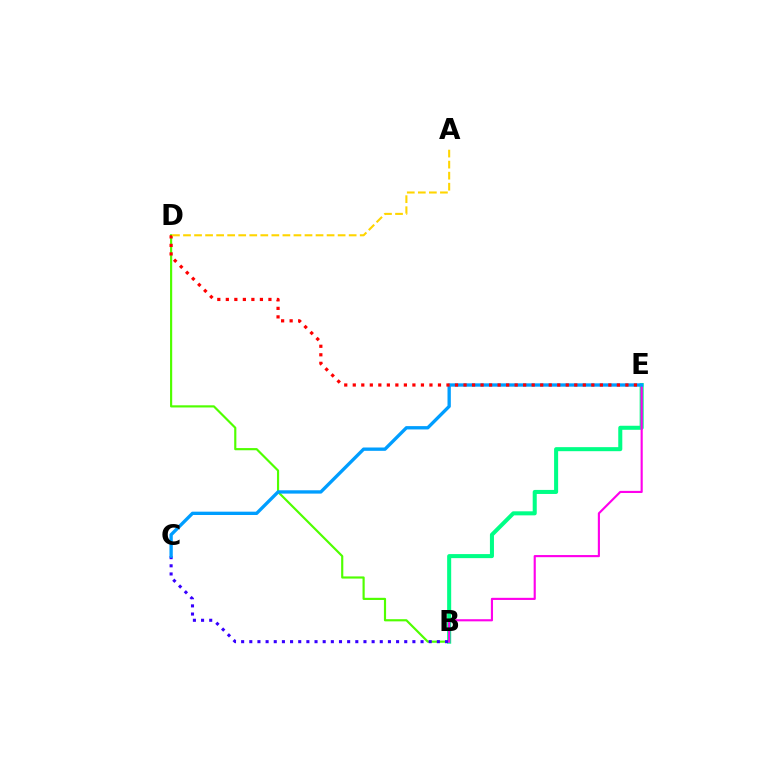{('B', 'D'): [{'color': '#4fff00', 'line_style': 'solid', 'thickness': 1.56}], ('B', 'E'): [{'color': '#00ff86', 'line_style': 'solid', 'thickness': 2.91}, {'color': '#ff00ed', 'line_style': 'solid', 'thickness': 1.54}], ('B', 'C'): [{'color': '#3700ff', 'line_style': 'dotted', 'thickness': 2.22}], ('C', 'E'): [{'color': '#009eff', 'line_style': 'solid', 'thickness': 2.4}], ('D', 'E'): [{'color': '#ff0000', 'line_style': 'dotted', 'thickness': 2.31}], ('A', 'D'): [{'color': '#ffd500', 'line_style': 'dashed', 'thickness': 1.5}]}